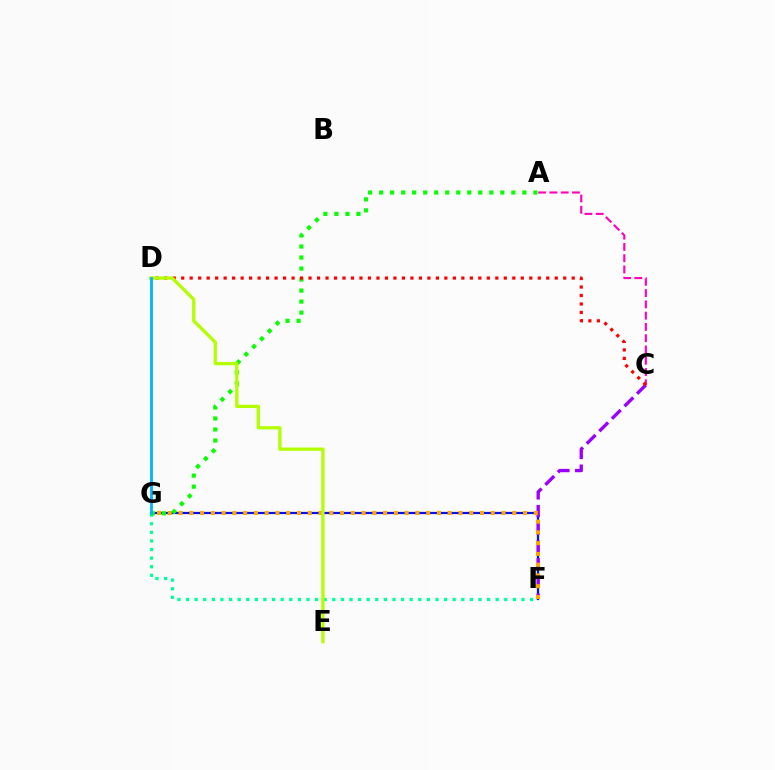{('F', 'G'): [{'color': '#0010ff', 'line_style': 'solid', 'thickness': 1.6}, {'color': '#00ff9d', 'line_style': 'dotted', 'thickness': 2.34}, {'color': '#ffa500', 'line_style': 'dotted', 'thickness': 2.93}], ('A', 'C'): [{'color': '#ff00bd', 'line_style': 'dashed', 'thickness': 1.53}], ('C', 'F'): [{'color': '#9b00ff', 'line_style': 'dashed', 'thickness': 2.41}], ('A', 'G'): [{'color': '#08ff00', 'line_style': 'dotted', 'thickness': 2.99}], ('C', 'D'): [{'color': '#ff0000', 'line_style': 'dotted', 'thickness': 2.31}], ('D', 'E'): [{'color': '#b3ff00', 'line_style': 'solid', 'thickness': 2.36}], ('D', 'G'): [{'color': '#00b5ff', 'line_style': 'solid', 'thickness': 2.04}]}